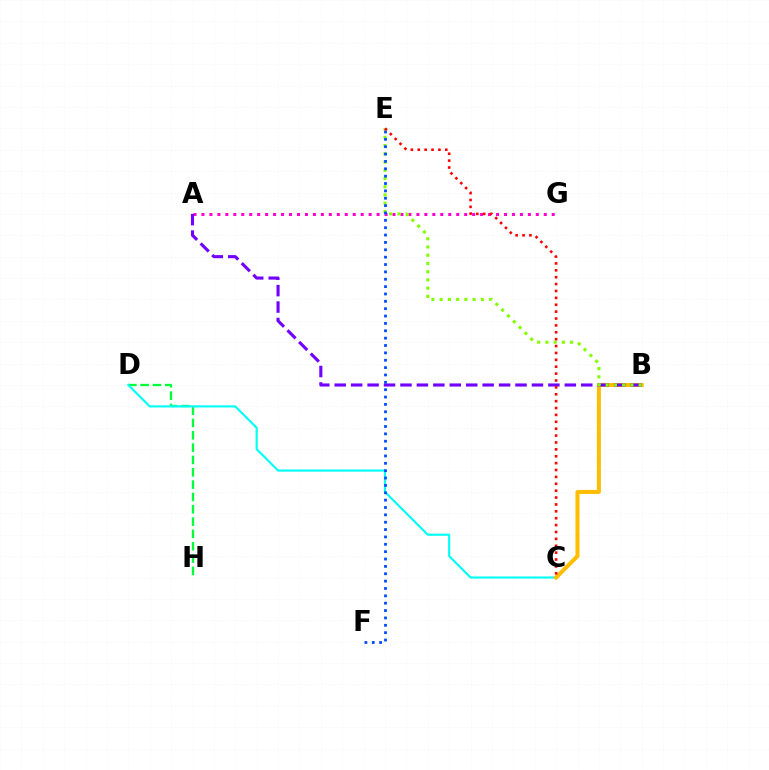{('D', 'H'): [{'color': '#00ff39', 'line_style': 'dashed', 'thickness': 1.68}], ('C', 'D'): [{'color': '#00fff6', 'line_style': 'solid', 'thickness': 1.53}], ('B', 'C'): [{'color': '#ffbd00', 'line_style': 'solid', 'thickness': 2.9}], ('A', 'G'): [{'color': '#ff00cf', 'line_style': 'dotted', 'thickness': 2.16}], ('A', 'B'): [{'color': '#7200ff', 'line_style': 'dashed', 'thickness': 2.23}], ('B', 'E'): [{'color': '#84ff00', 'line_style': 'dotted', 'thickness': 2.24}], ('E', 'F'): [{'color': '#004bff', 'line_style': 'dotted', 'thickness': 2.0}], ('C', 'E'): [{'color': '#ff0000', 'line_style': 'dotted', 'thickness': 1.87}]}